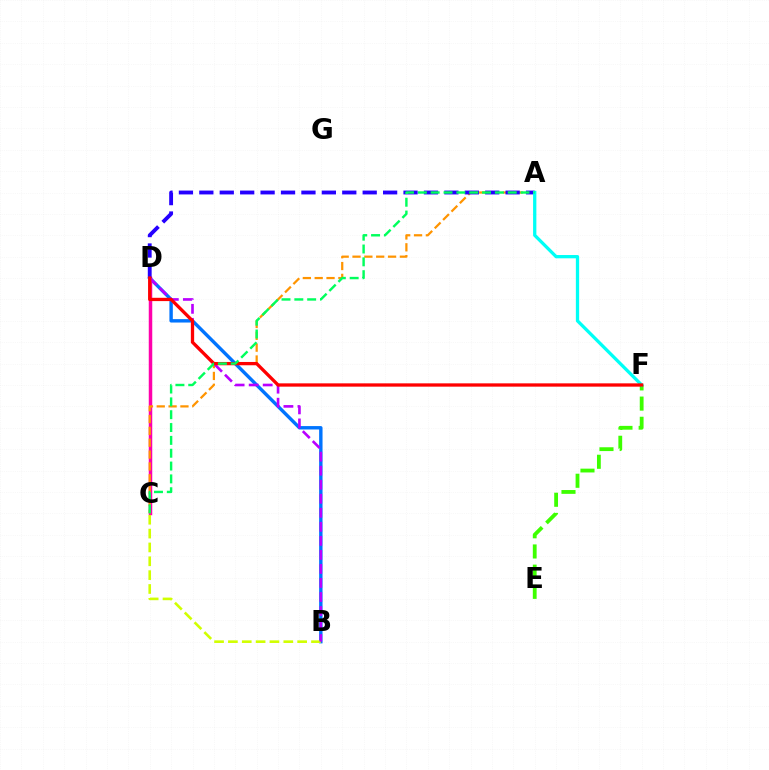{('B', 'D'): [{'color': '#0074ff', 'line_style': 'solid', 'thickness': 2.45}, {'color': '#b900ff', 'line_style': 'dashed', 'thickness': 1.91}], ('C', 'D'): [{'color': '#ff00ac', 'line_style': 'solid', 'thickness': 2.51}], ('E', 'F'): [{'color': '#3dff00', 'line_style': 'dashed', 'thickness': 2.74}], ('A', 'C'): [{'color': '#ff9400', 'line_style': 'dashed', 'thickness': 1.61}, {'color': '#00ff5c', 'line_style': 'dashed', 'thickness': 1.74}], ('A', 'D'): [{'color': '#2500ff', 'line_style': 'dashed', 'thickness': 2.77}], ('A', 'F'): [{'color': '#00fff6', 'line_style': 'solid', 'thickness': 2.36}], ('B', 'C'): [{'color': '#d1ff00', 'line_style': 'dashed', 'thickness': 1.88}], ('D', 'F'): [{'color': '#ff0000', 'line_style': 'solid', 'thickness': 2.37}]}